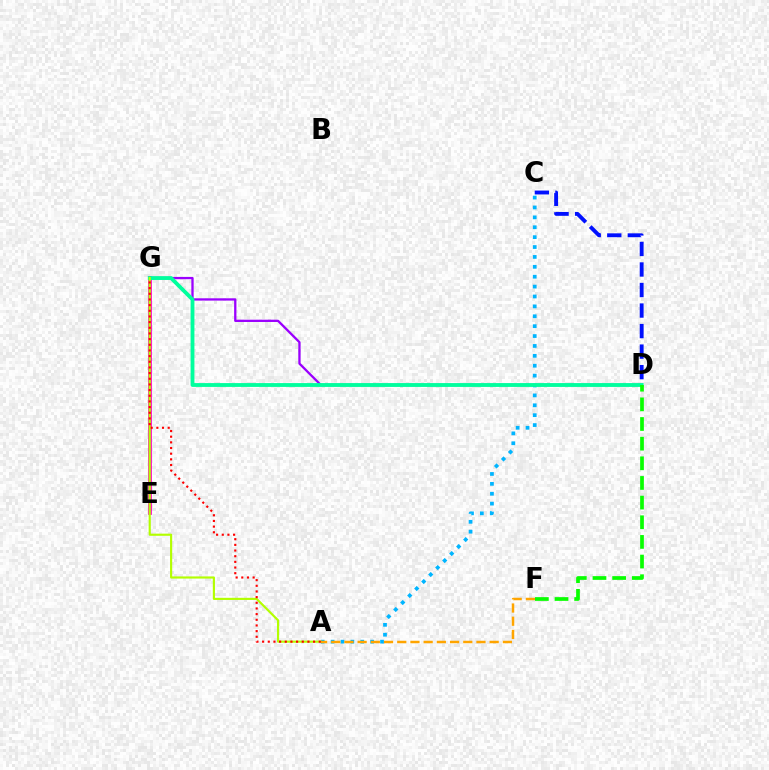{('E', 'G'): [{'color': '#ff00bd', 'line_style': 'solid', 'thickness': 2.68}], ('A', 'C'): [{'color': '#00b5ff', 'line_style': 'dotted', 'thickness': 2.69}], ('D', 'G'): [{'color': '#9b00ff', 'line_style': 'solid', 'thickness': 1.66}, {'color': '#00ff9d', 'line_style': 'solid', 'thickness': 2.75}], ('C', 'D'): [{'color': '#0010ff', 'line_style': 'dashed', 'thickness': 2.79}], ('A', 'G'): [{'color': '#b3ff00', 'line_style': 'solid', 'thickness': 1.55}, {'color': '#ff0000', 'line_style': 'dotted', 'thickness': 1.54}], ('D', 'F'): [{'color': '#08ff00', 'line_style': 'dashed', 'thickness': 2.67}], ('A', 'F'): [{'color': '#ffa500', 'line_style': 'dashed', 'thickness': 1.79}]}